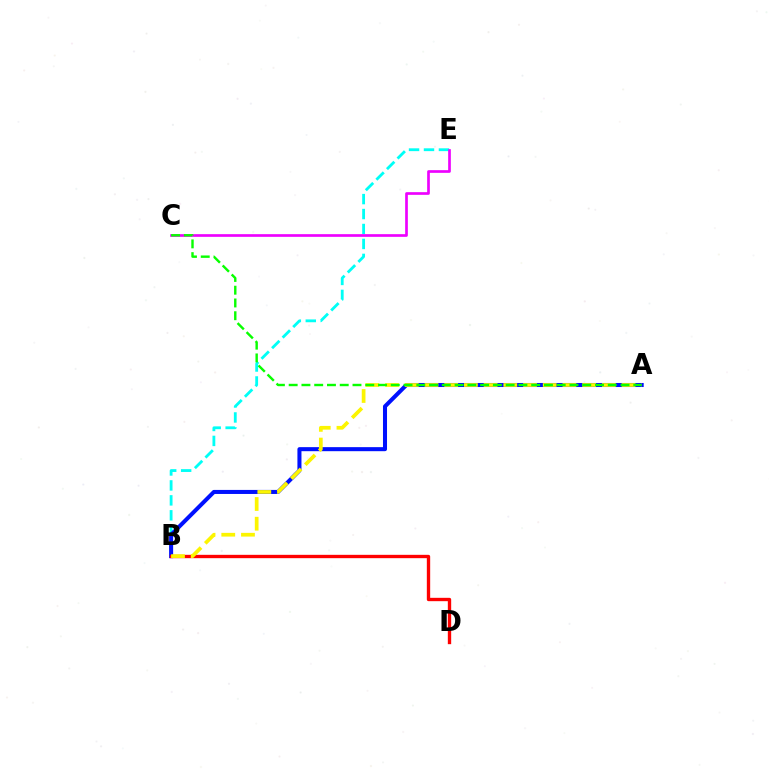{('B', 'E'): [{'color': '#00fff6', 'line_style': 'dashed', 'thickness': 2.03}], ('A', 'B'): [{'color': '#0010ff', 'line_style': 'solid', 'thickness': 2.91}, {'color': '#fcf500', 'line_style': 'dashed', 'thickness': 2.68}], ('C', 'E'): [{'color': '#ee00ff', 'line_style': 'solid', 'thickness': 1.93}], ('B', 'D'): [{'color': '#ff0000', 'line_style': 'solid', 'thickness': 2.41}], ('A', 'C'): [{'color': '#08ff00', 'line_style': 'dashed', 'thickness': 1.73}]}